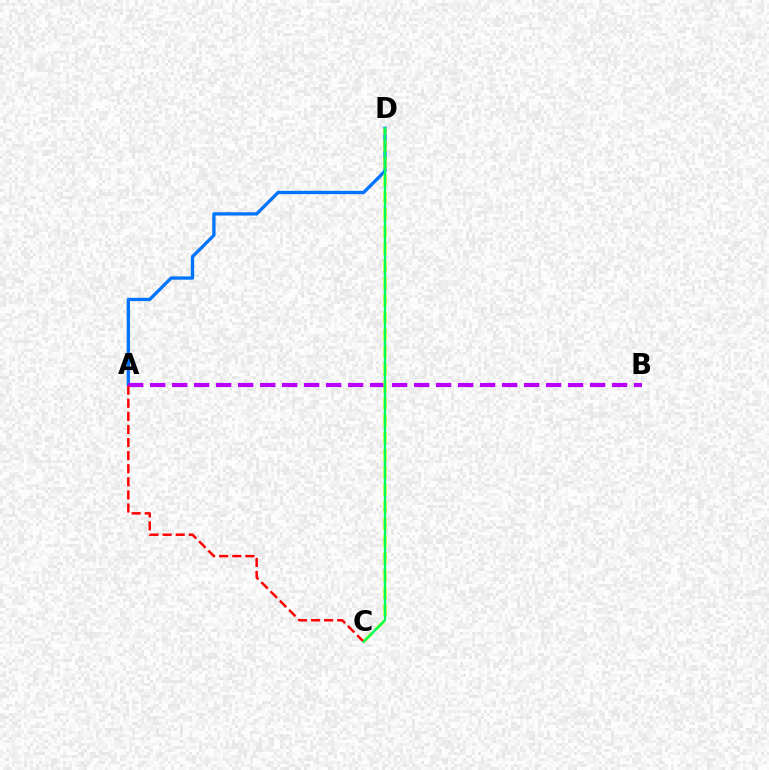{('A', 'D'): [{'color': '#0074ff', 'line_style': 'solid', 'thickness': 2.38}], ('A', 'B'): [{'color': '#b900ff', 'line_style': 'dashed', 'thickness': 2.99}], ('C', 'D'): [{'color': '#d1ff00', 'line_style': 'dashed', 'thickness': 2.34}, {'color': '#00ff5c', 'line_style': 'solid', 'thickness': 1.68}], ('A', 'C'): [{'color': '#ff0000', 'line_style': 'dashed', 'thickness': 1.78}]}